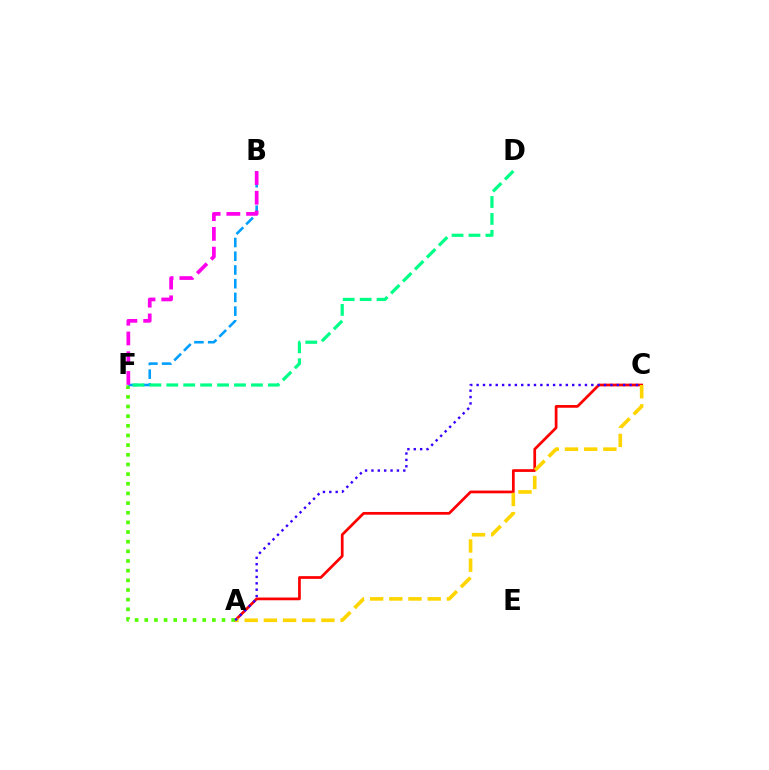{('A', 'C'): [{'color': '#ff0000', 'line_style': 'solid', 'thickness': 1.97}, {'color': '#ffd500', 'line_style': 'dashed', 'thickness': 2.61}, {'color': '#3700ff', 'line_style': 'dotted', 'thickness': 1.73}], ('A', 'F'): [{'color': '#4fff00', 'line_style': 'dotted', 'thickness': 2.62}], ('B', 'F'): [{'color': '#009eff', 'line_style': 'dashed', 'thickness': 1.86}, {'color': '#ff00ed', 'line_style': 'dashed', 'thickness': 2.68}], ('D', 'F'): [{'color': '#00ff86', 'line_style': 'dashed', 'thickness': 2.3}]}